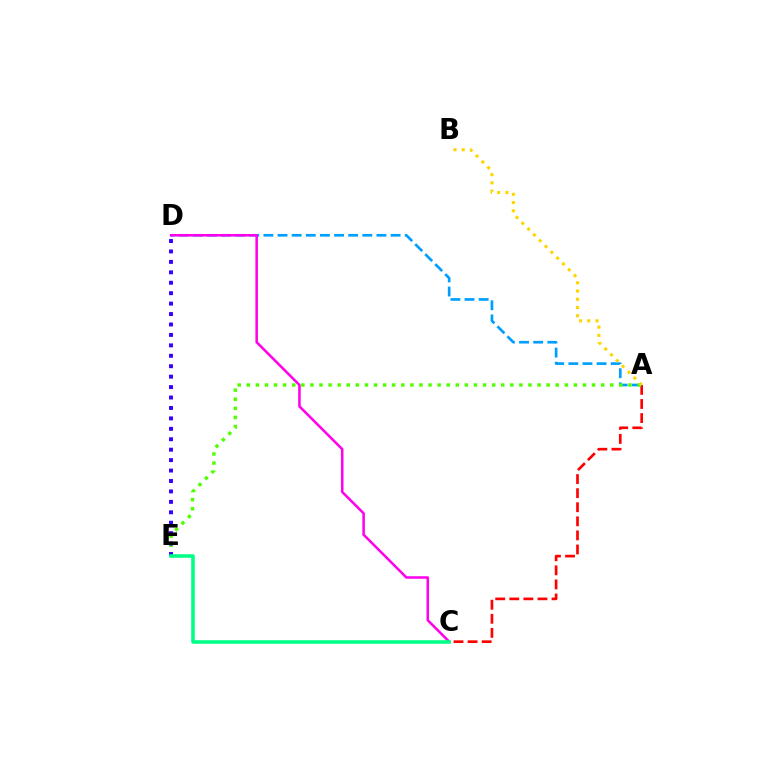{('A', 'C'): [{'color': '#ff0000', 'line_style': 'dashed', 'thickness': 1.91}], ('A', 'D'): [{'color': '#009eff', 'line_style': 'dashed', 'thickness': 1.92}], ('A', 'E'): [{'color': '#4fff00', 'line_style': 'dotted', 'thickness': 2.47}], ('D', 'E'): [{'color': '#3700ff', 'line_style': 'dotted', 'thickness': 2.83}], ('A', 'B'): [{'color': '#ffd500', 'line_style': 'dotted', 'thickness': 2.23}], ('C', 'D'): [{'color': '#ff00ed', 'line_style': 'solid', 'thickness': 1.83}], ('C', 'E'): [{'color': '#00ff86', 'line_style': 'solid', 'thickness': 2.56}]}